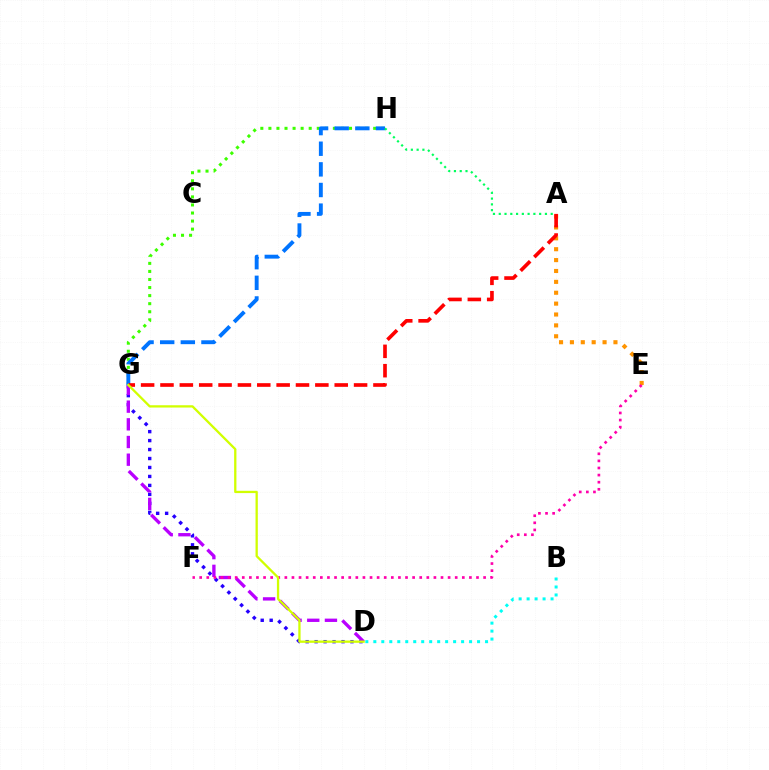{('G', 'H'): [{'color': '#3dff00', 'line_style': 'dotted', 'thickness': 2.19}, {'color': '#0074ff', 'line_style': 'dashed', 'thickness': 2.8}], ('A', 'E'): [{'color': '#ff9400', 'line_style': 'dotted', 'thickness': 2.96}], ('D', 'G'): [{'color': '#2500ff', 'line_style': 'dotted', 'thickness': 2.44}, {'color': '#b900ff', 'line_style': 'dashed', 'thickness': 2.4}, {'color': '#d1ff00', 'line_style': 'solid', 'thickness': 1.65}], ('A', 'H'): [{'color': '#00ff5c', 'line_style': 'dotted', 'thickness': 1.57}], ('A', 'G'): [{'color': '#ff0000', 'line_style': 'dashed', 'thickness': 2.63}], ('B', 'D'): [{'color': '#00fff6', 'line_style': 'dotted', 'thickness': 2.17}], ('E', 'F'): [{'color': '#ff00ac', 'line_style': 'dotted', 'thickness': 1.93}]}